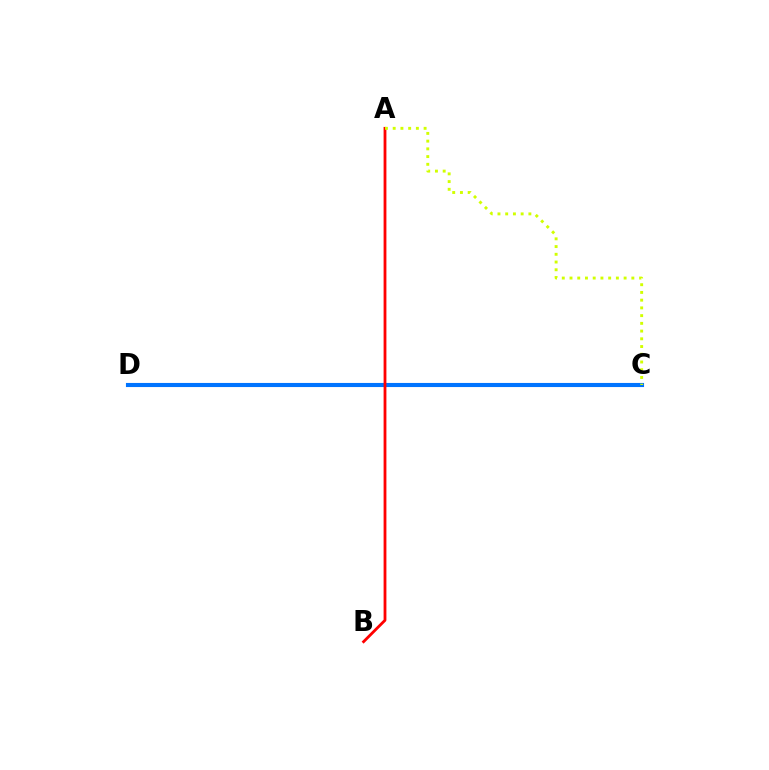{('C', 'D'): [{'color': '#00ff5c', 'line_style': 'dashed', 'thickness': 1.62}, {'color': '#b900ff', 'line_style': 'dotted', 'thickness': 1.96}, {'color': '#0074ff', 'line_style': 'solid', 'thickness': 2.96}], ('A', 'B'): [{'color': '#ff0000', 'line_style': 'solid', 'thickness': 2.02}], ('A', 'C'): [{'color': '#d1ff00', 'line_style': 'dotted', 'thickness': 2.1}]}